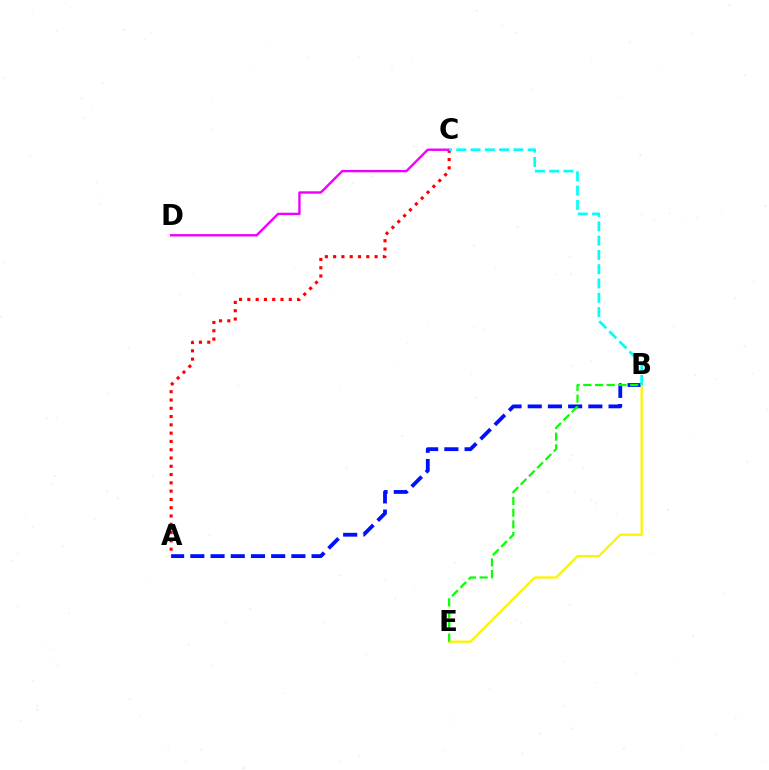{('A', 'B'): [{'color': '#0010ff', 'line_style': 'dashed', 'thickness': 2.75}], ('B', 'E'): [{'color': '#fcf500', 'line_style': 'solid', 'thickness': 1.64}, {'color': '#08ff00', 'line_style': 'dashed', 'thickness': 1.59}], ('A', 'C'): [{'color': '#ff0000', 'line_style': 'dotted', 'thickness': 2.25}], ('C', 'D'): [{'color': '#ee00ff', 'line_style': 'solid', 'thickness': 1.71}], ('B', 'C'): [{'color': '#00fff6', 'line_style': 'dashed', 'thickness': 1.94}]}